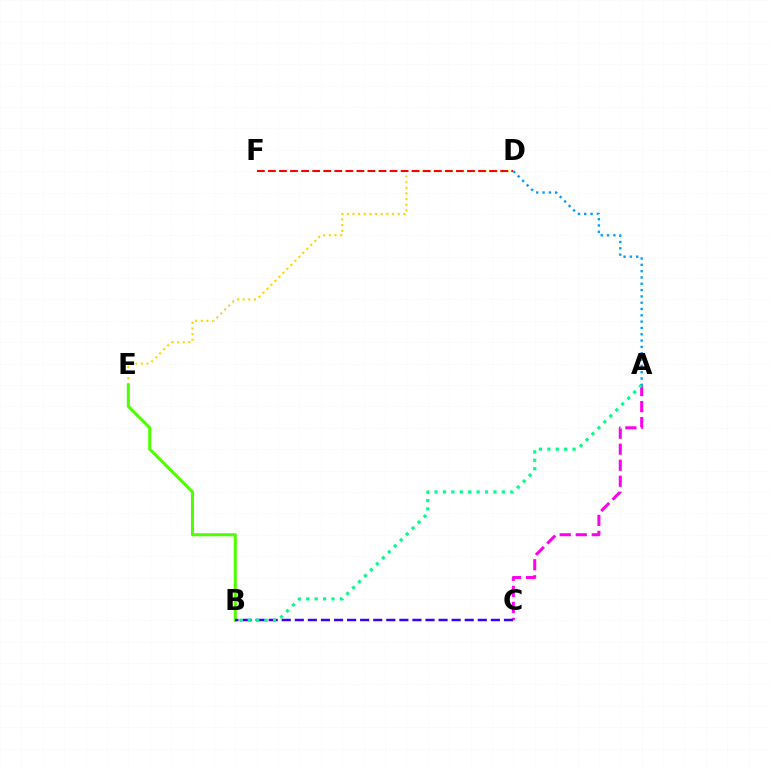{('D', 'E'): [{'color': '#ffd500', 'line_style': 'dotted', 'thickness': 1.53}], ('B', 'E'): [{'color': '#4fff00', 'line_style': 'solid', 'thickness': 2.21}], ('D', 'F'): [{'color': '#ff0000', 'line_style': 'dashed', 'thickness': 1.5}], ('A', 'C'): [{'color': '#ff00ed', 'line_style': 'dashed', 'thickness': 2.17}], ('B', 'C'): [{'color': '#3700ff', 'line_style': 'dashed', 'thickness': 1.78}], ('A', 'B'): [{'color': '#00ff86', 'line_style': 'dotted', 'thickness': 2.29}], ('A', 'D'): [{'color': '#009eff', 'line_style': 'dotted', 'thickness': 1.72}]}